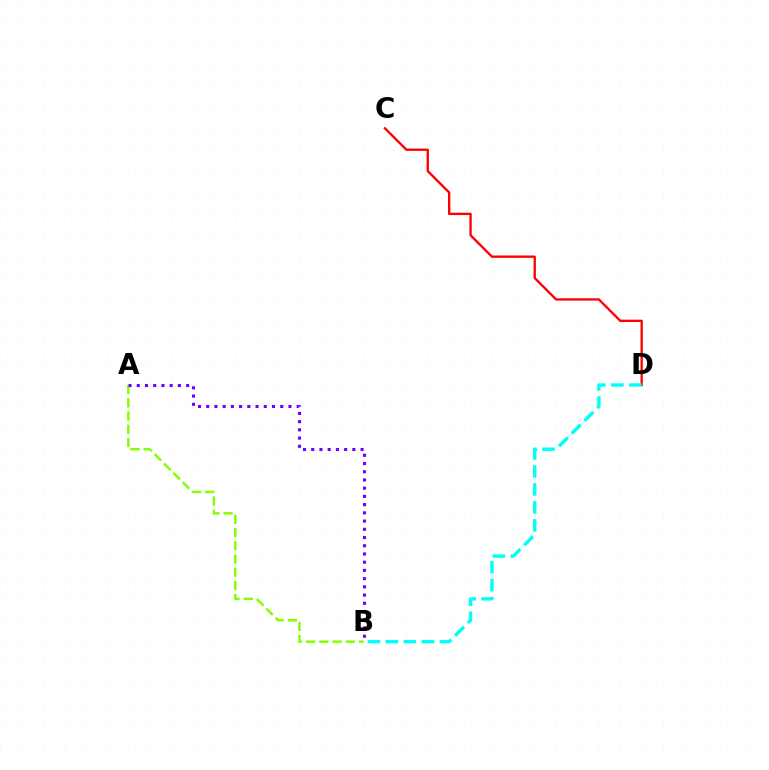{('A', 'B'): [{'color': '#84ff00', 'line_style': 'dashed', 'thickness': 1.8}, {'color': '#7200ff', 'line_style': 'dotted', 'thickness': 2.23}], ('C', 'D'): [{'color': '#ff0000', 'line_style': 'solid', 'thickness': 1.68}], ('B', 'D'): [{'color': '#00fff6', 'line_style': 'dashed', 'thickness': 2.45}]}